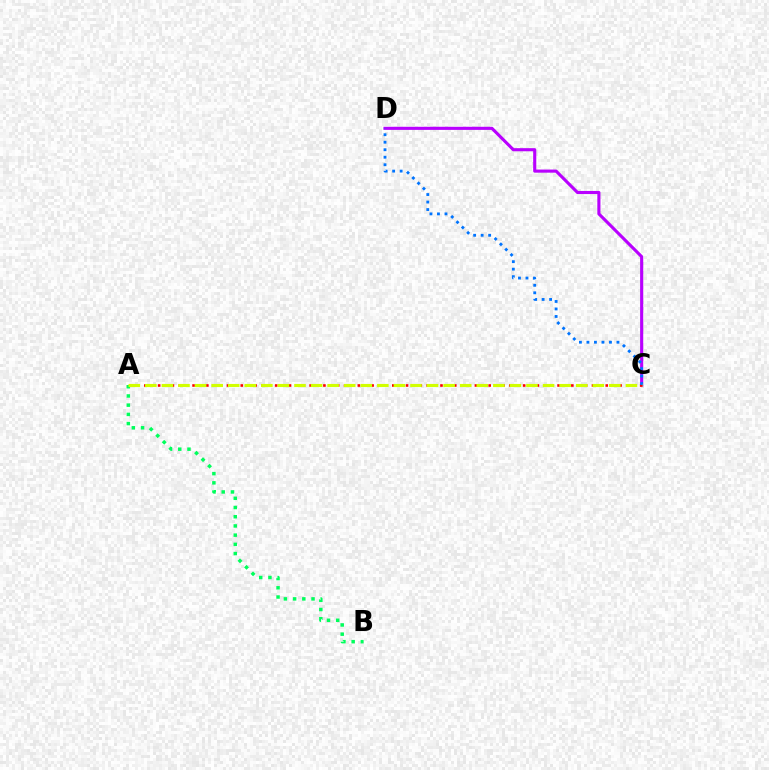{('C', 'D'): [{'color': '#b900ff', 'line_style': 'solid', 'thickness': 2.24}, {'color': '#0074ff', 'line_style': 'dotted', 'thickness': 2.04}], ('A', 'C'): [{'color': '#ff0000', 'line_style': 'dotted', 'thickness': 1.87}, {'color': '#d1ff00', 'line_style': 'dashed', 'thickness': 2.25}], ('A', 'B'): [{'color': '#00ff5c', 'line_style': 'dotted', 'thickness': 2.5}]}